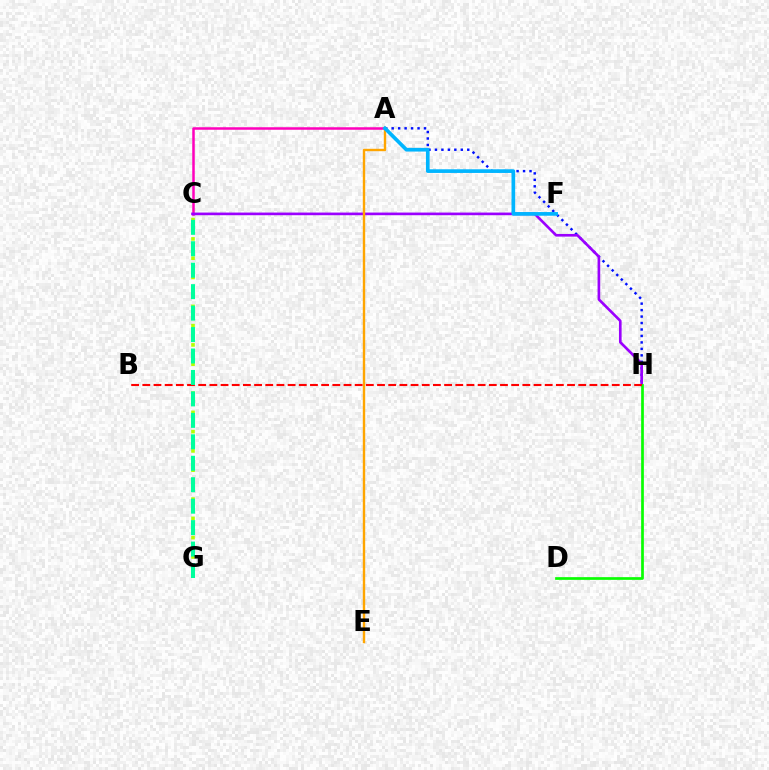{('A', 'H'): [{'color': '#0010ff', 'line_style': 'dotted', 'thickness': 1.76}], ('A', 'C'): [{'color': '#ff00bd', 'line_style': 'solid', 'thickness': 1.81}], ('C', 'H'): [{'color': '#9b00ff', 'line_style': 'solid', 'thickness': 1.91}], ('A', 'E'): [{'color': '#ffa500', 'line_style': 'solid', 'thickness': 1.73}], ('A', 'F'): [{'color': '#00b5ff', 'line_style': 'solid', 'thickness': 2.64}], ('D', 'H'): [{'color': '#08ff00', 'line_style': 'solid', 'thickness': 1.95}], ('C', 'G'): [{'color': '#b3ff00', 'line_style': 'dotted', 'thickness': 2.62}, {'color': '#00ff9d', 'line_style': 'dashed', 'thickness': 2.91}], ('B', 'H'): [{'color': '#ff0000', 'line_style': 'dashed', 'thickness': 1.52}]}